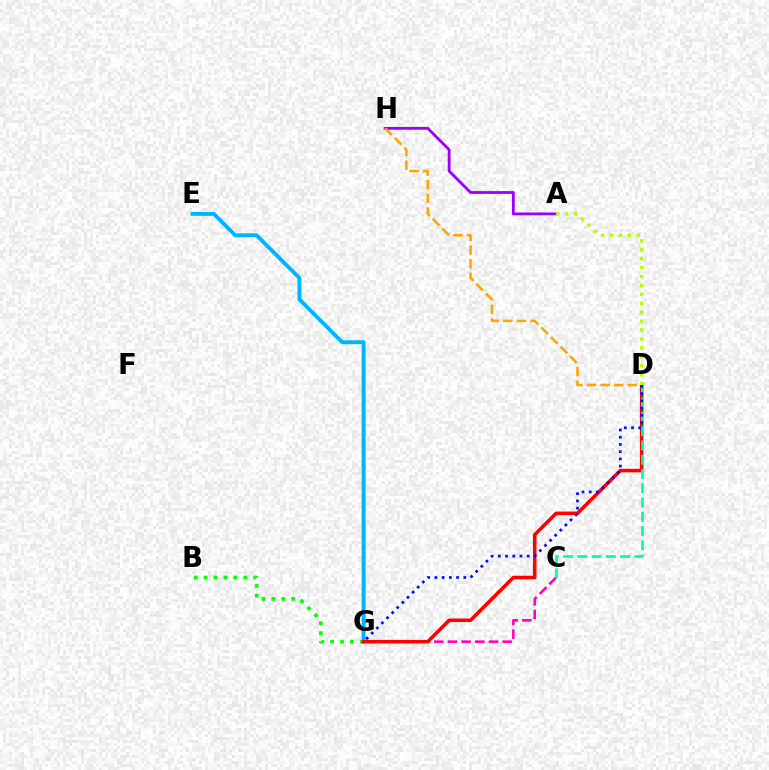{('A', 'H'): [{'color': '#9b00ff', 'line_style': 'solid', 'thickness': 2.01}], ('B', 'G'): [{'color': '#08ff00', 'line_style': 'dotted', 'thickness': 2.69}], ('E', 'G'): [{'color': '#00b5ff', 'line_style': 'solid', 'thickness': 2.81}], ('C', 'G'): [{'color': '#ff00bd', 'line_style': 'dashed', 'thickness': 1.86}], ('D', 'H'): [{'color': '#ffa500', 'line_style': 'dashed', 'thickness': 1.85}], ('D', 'G'): [{'color': '#ff0000', 'line_style': 'solid', 'thickness': 2.54}, {'color': '#0010ff', 'line_style': 'dotted', 'thickness': 1.96}], ('C', 'D'): [{'color': '#00ff9d', 'line_style': 'dashed', 'thickness': 1.94}], ('A', 'D'): [{'color': '#b3ff00', 'line_style': 'dotted', 'thickness': 2.43}]}